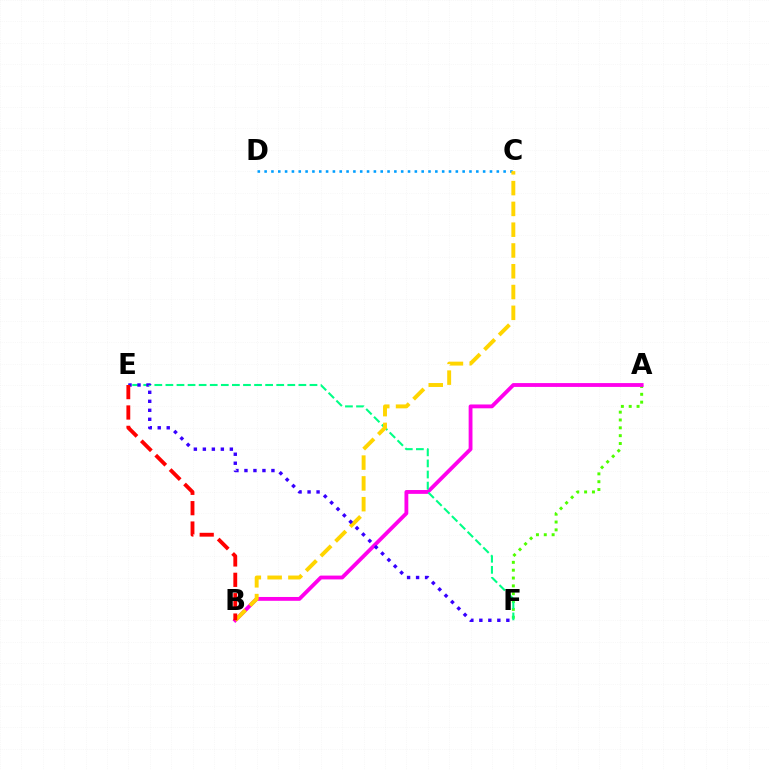{('A', 'F'): [{'color': '#4fff00', 'line_style': 'dotted', 'thickness': 2.13}], ('A', 'B'): [{'color': '#ff00ed', 'line_style': 'solid', 'thickness': 2.76}], ('C', 'D'): [{'color': '#009eff', 'line_style': 'dotted', 'thickness': 1.86}], ('E', 'F'): [{'color': '#00ff86', 'line_style': 'dashed', 'thickness': 1.51}, {'color': '#3700ff', 'line_style': 'dotted', 'thickness': 2.44}], ('B', 'C'): [{'color': '#ffd500', 'line_style': 'dashed', 'thickness': 2.82}], ('B', 'E'): [{'color': '#ff0000', 'line_style': 'dashed', 'thickness': 2.77}]}